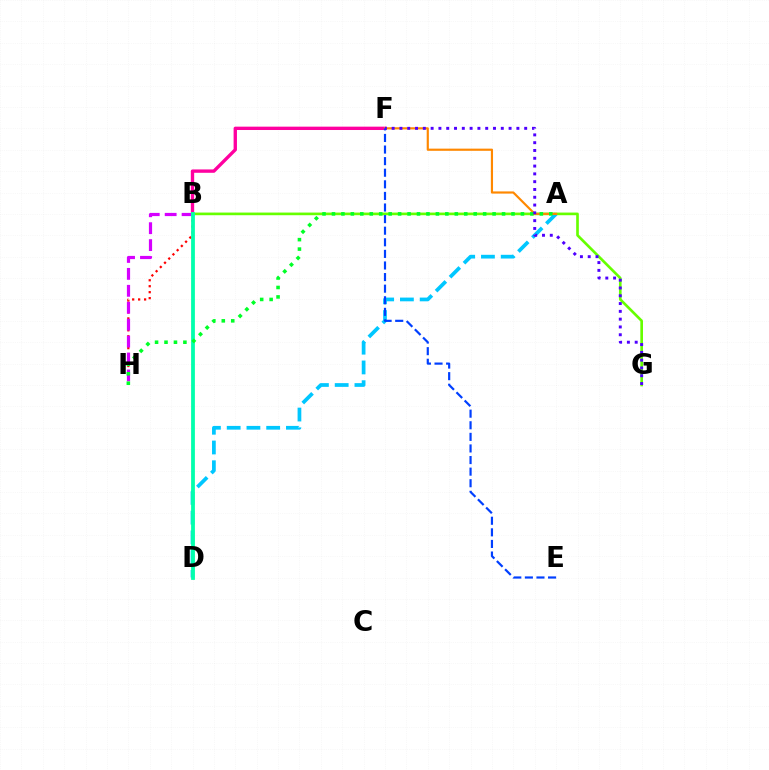{('B', 'F'): [{'color': '#ff00a0', 'line_style': 'solid', 'thickness': 2.41}], ('B', 'H'): [{'color': '#ff0000', 'line_style': 'dotted', 'thickness': 1.62}, {'color': '#d600ff', 'line_style': 'dashed', 'thickness': 2.3}], ('B', 'G'): [{'color': '#66ff00', 'line_style': 'solid', 'thickness': 1.91}], ('A', 'D'): [{'color': '#00c7ff', 'line_style': 'dashed', 'thickness': 2.68}], ('B', 'D'): [{'color': '#eeff00', 'line_style': 'solid', 'thickness': 1.76}, {'color': '#00ffaf', 'line_style': 'solid', 'thickness': 2.71}], ('A', 'F'): [{'color': '#ff8800', 'line_style': 'solid', 'thickness': 1.57}], ('A', 'H'): [{'color': '#00ff27', 'line_style': 'dotted', 'thickness': 2.57}], ('E', 'F'): [{'color': '#003fff', 'line_style': 'dashed', 'thickness': 1.57}], ('F', 'G'): [{'color': '#4f00ff', 'line_style': 'dotted', 'thickness': 2.12}]}